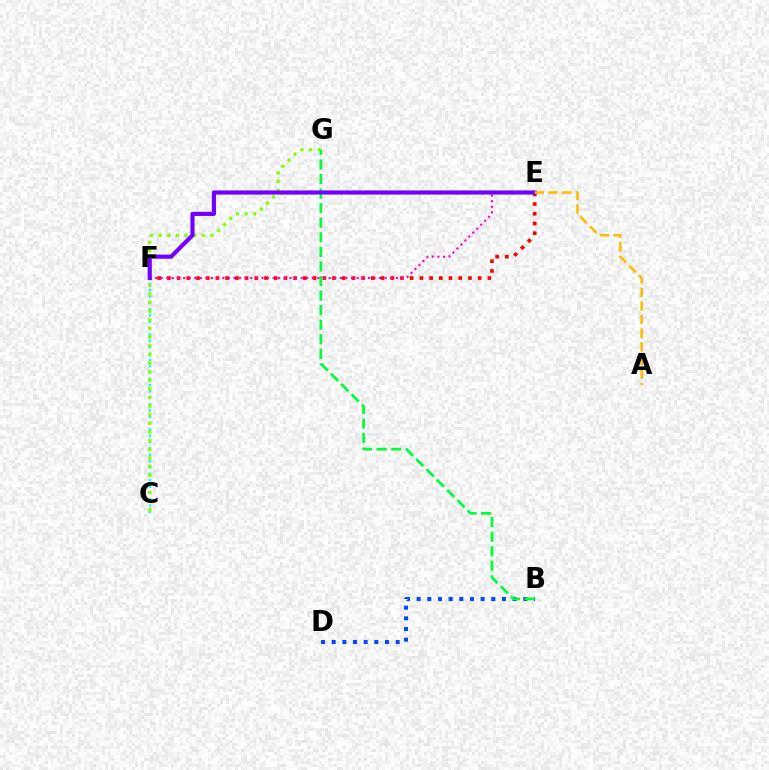{('B', 'D'): [{'color': '#004bff', 'line_style': 'dotted', 'thickness': 2.9}], ('E', 'F'): [{'color': '#ff0000', 'line_style': 'dotted', 'thickness': 2.64}, {'color': '#ff00cf', 'line_style': 'dotted', 'thickness': 1.52}, {'color': '#7200ff', 'line_style': 'solid', 'thickness': 2.99}], ('C', 'F'): [{'color': '#00fff6', 'line_style': 'dotted', 'thickness': 1.72}], ('C', 'G'): [{'color': '#84ff00', 'line_style': 'dotted', 'thickness': 2.34}], ('B', 'G'): [{'color': '#00ff39', 'line_style': 'dashed', 'thickness': 1.98}], ('A', 'E'): [{'color': '#ffbd00', 'line_style': 'dashed', 'thickness': 1.85}]}